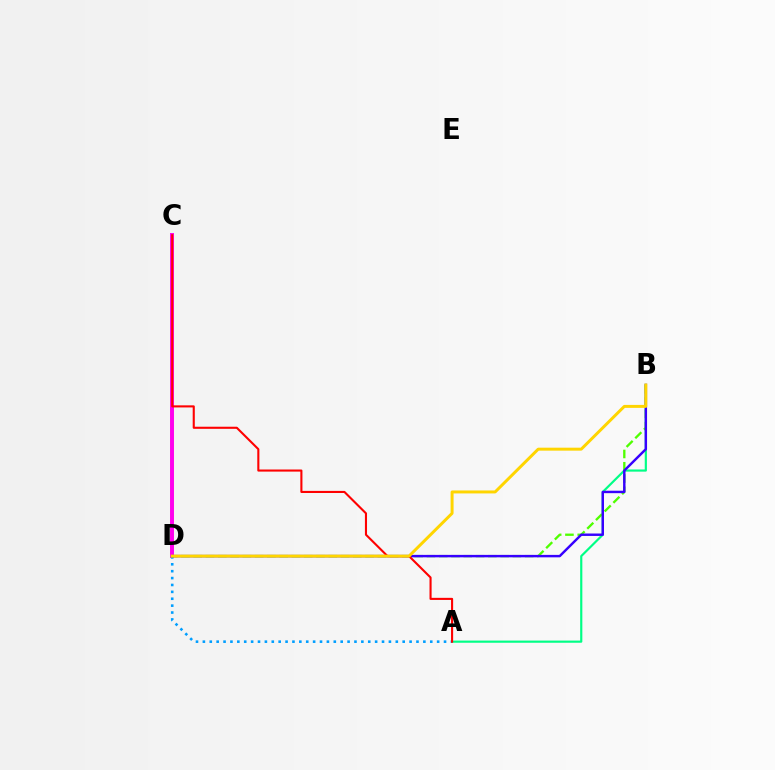{('C', 'D'): [{'color': '#ff00ed', 'line_style': 'solid', 'thickness': 2.84}], ('A', 'B'): [{'color': '#00ff86', 'line_style': 'solid', 'thickness': 1.56}], ('A', 'D'): [{'color': '#009eff', 'line_style': 'dotted', 'thickness': 1.87}], ('B', 'D'): [{'color': '#4fff00', 'line_style': 'dashed', 'thickness': 1.67}, {'color': '#3700ff', 'line_style': 'solid', 'thickness': 1.76}, {'color': '#ffd500', 'line_style': 'solid', 'thickness': 2.14}], ('A', 'C'): [{'color': '#ff0000', 'line_style': 'solid', 'thickness': 1.51}]}